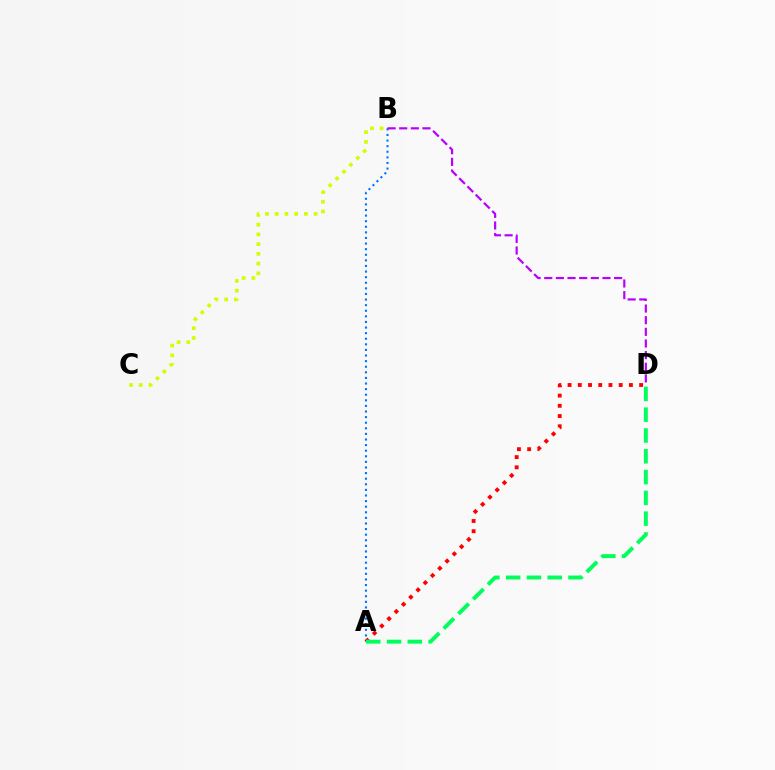{('A', 'B'): [{'color': '#0074ff', 'line_style': 'dotted', 'thickness': 1.52}], ('B', 'C'): [{'color': '#d1ff00', 'line_style': 'dotted', 'thickness': 2.64}], ('A', 'D'): [{'color': '#ff0000', 'line_style': 'dotted', 'thickness': 2.78}, {'color': '#00ff5c', 'line_style': 'dashed', 'thickness': 2.83}], ('B', 'D'): [{'color': '#b900ff', 'line_style': 'dashed', 'thickness': 1.58}]}